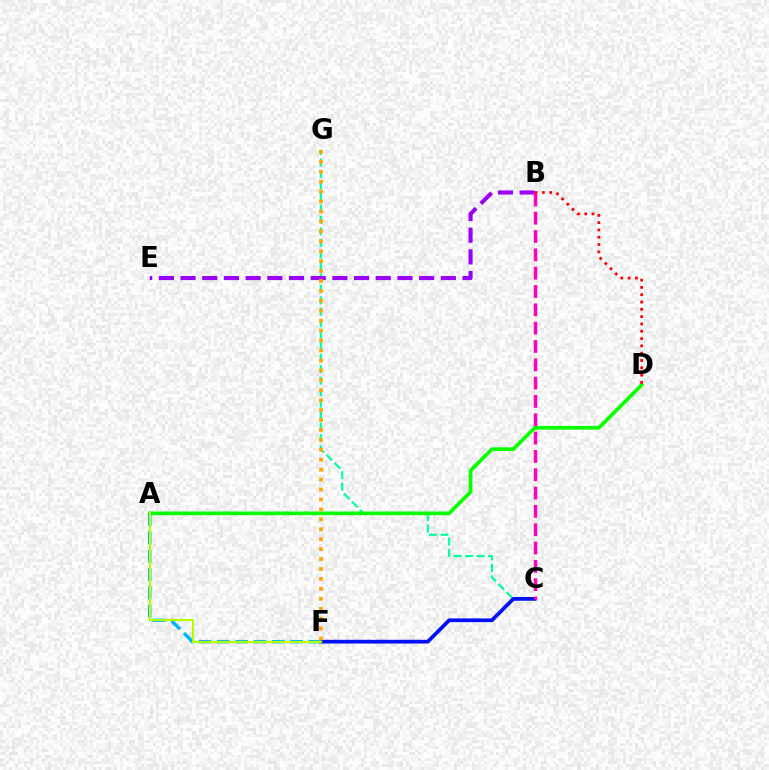{('C', 'G'): [{'color': '#00ff9d', 'line_style': 'dashed', 'thickness': 1.56}], ('A', 'D'): [{'color': '#08ff00', 'line_style': 'solid', 'thickness': 2.65}], ('C', 'F'): [{'color': '#0010ff', 'line_style': 'solid', 'thickness': 2.69}], ('A', 'F'): [{'color': '#00b5ff', 'line_style': 'dashed', 'thickness': 2.49}, {'color': '#b3ff00', 'line_style': 'solid', 'thickness': 1.56}], ('B', 'E'): [{'color': '#9b00ff', 'line_style': 'dashed', 'thickness': 2.95}], ('B', 'D'): [{'color': '#ff0000', 'line_style': 'dotted', 'thickness': 1.99}], ('B', 'C'): [{'color': '#ff00bd', 'line_style': 'dashed', 'thickness': 2.49}], ('F', 'G'): [{'color': '#ffa500', 'line_style': 'dotted', 'thickness': 2.7}]}